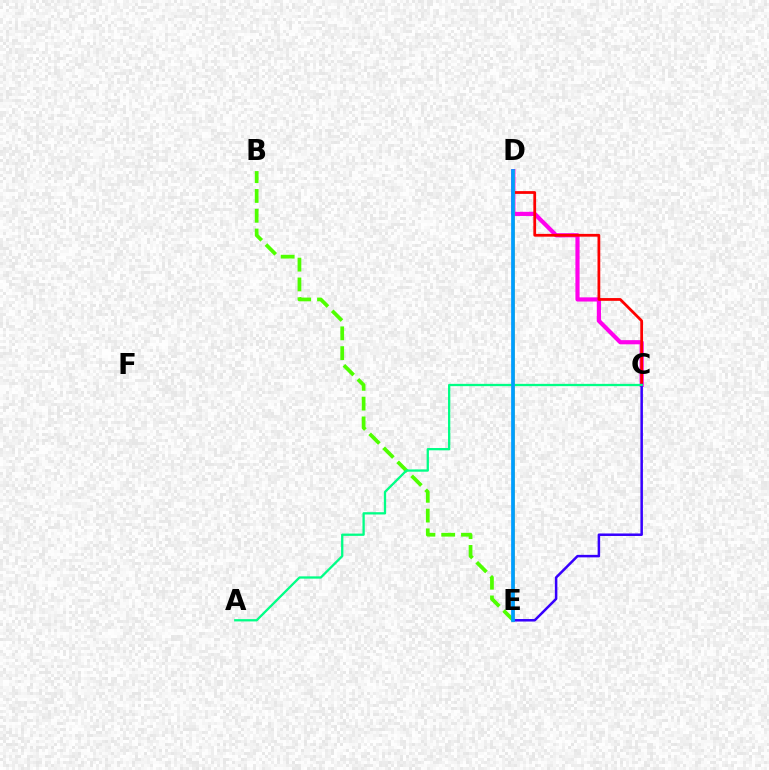{('C', 'D'): [{'color': '#ff00ed', 'line_style': 'solid', 'thickness': 3.0}, {'color': '#ff0000', 'line_style': 'solid', 'thickness': 1.99}], ('D', 'E'): [{'color': '#ffd500', 'line_style': 'solid', 'thickness': 1.88}, {'color': '#009eff', 'line_style': 'solid', 'thickness': 2.68}], ('C', 'E'): [{'color': '#3700ff', 'line_style': 'solid', 'thickness': 1.81}], ('B', 'E'): [{'color': '#4fff00', 'line_style': 'dashed', 'thickness': 2.69}], ('A', 'C'): [{'color': '#00ff86', 'line_style': 'solid', 'thickness': 1.65}]}